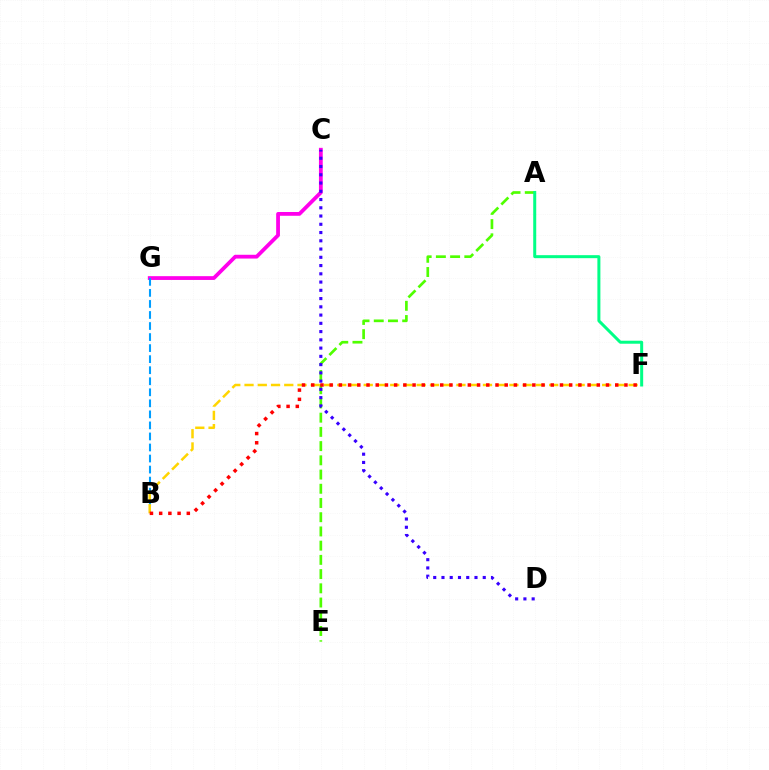{('C', 'G'): [{'color': '#ff00ed', 'line_style': 'solid', 'thickness': 2.73}], ('A', 'E'): [{'color': '#4fff00', 'line_style': 'dashed', 'thickness': 1.93}], ('C', 'D'): [{'color': '#3700ff', 'line_style': 'dotted', 'thickness': 2.24}], ('B', 'G'): [{'color': '#009eff', 'line_style': 'dashed', 'thickness': 1.5}], ('B', 'F'): [{'color': '#ffd500', 'line_style': 'dashed', 'thickness': 1.8}, {'color': '#ff0000', 'line_style': 'dotted', 'thickness': 2.5}], ('A', 'F'): [{'color': '#00ff86', 'line_style': 'solid', 'thickness': 2.16}]}